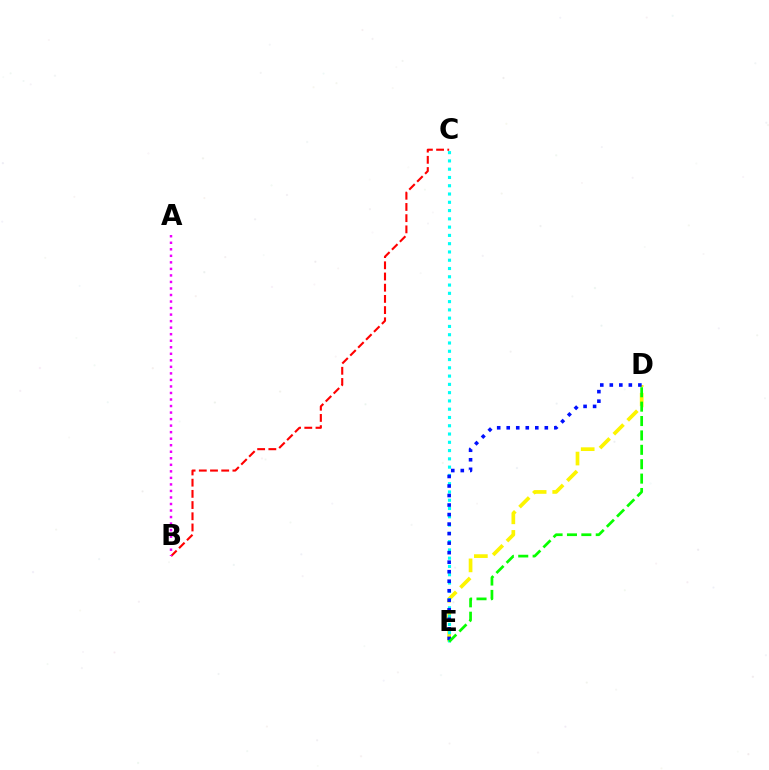{('B', 'C'): [{'color': '#ff0000', 'line_style': 'dashed', 'thickness': 1.52}], ('A', 'B'): [{'color': '#ee00ff', 'line_style': 'dotted', 'thickness': 1.77}], ('D', 'E'): [{'color': '#fcf500', 'line_style': 'dashed', 'thickness': 2.66}, {'color': '#0010ff', 'line_style': 'dotted', 'thickness': 2.59}, {'color': '#08ff00', 'line_style': 'dashed', 'thickness': 1.96}], ('C', 'E'): [{'color': '#00fff6', 'line_style': 'dotted', 'thickness': 2.25}]}